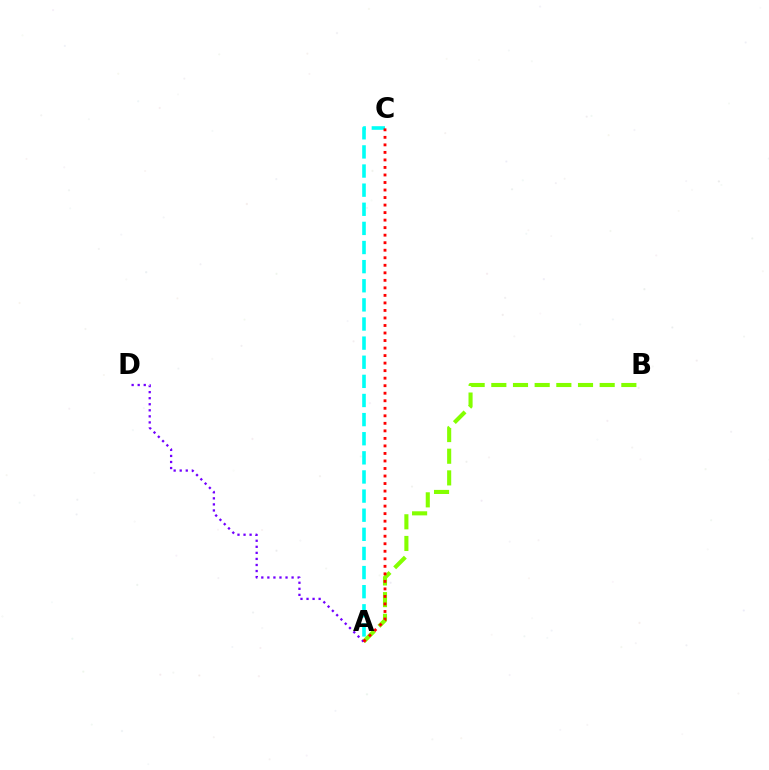{('A', 'C'): [{'color': '#00fff6', 'line_style': 'dashed', 'thickness': 2.6}, {'color': '#ff0000', 'line_style': 'dotted', 'thickness': 2.04}], ('A', 'B'): [{'color': '#84ff00', 'line_style': 'dashed', 'thickness': 2.94}], ('A', 'D'): [{'color': '#7200ff', 'line_style': 'dotted', 'thickness': 1.65}]}